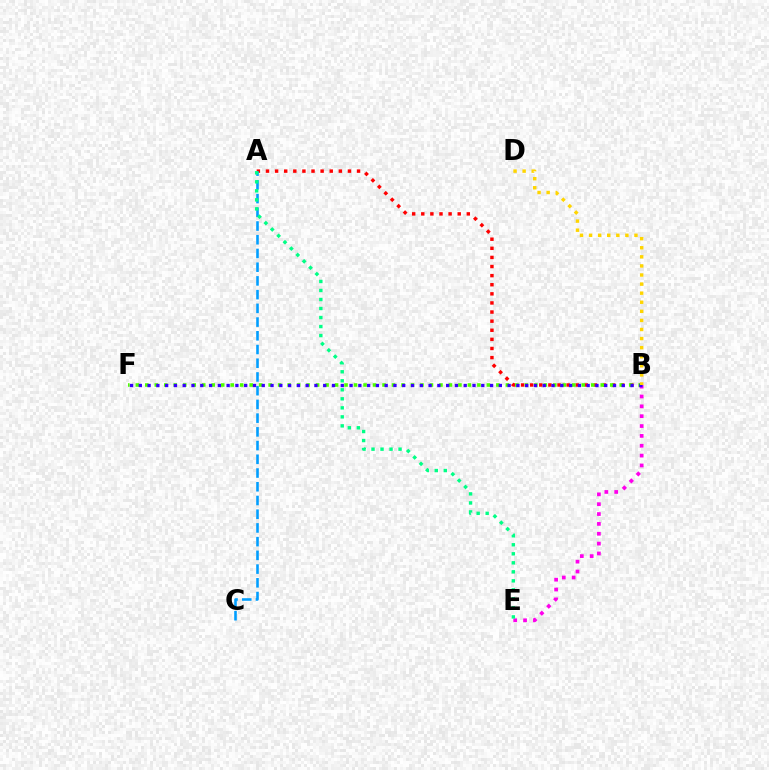{('B', 'E'): [{'color': '#ff00ed', 'line_style': 'dotted', 'thickness': 2.68}], ('A', 'B'): [{'color': '#ff0000', 'line_style': 'dotted', 'thickness': 2.47}], ('A', 'C'): [{'color': '#009eff', 'line_style': 'dashed', 'thickness': 1.86}], ('B', 'F'): [{'color': '#4fff00', 'line_style': 'dotted', 'thickness': 2.58}, {'color': '#3700ff', 'line_style': 'dotted', 'thickness': 2.39}], ('B', 'D'): [{'color': '#ffd500', 'line_style': 'dotted', 'thickness': 2.47}], ('A', 'E'): [{'color': '#00ff86', 'line_style': 'dotted', 'thickness': 2.45}]}